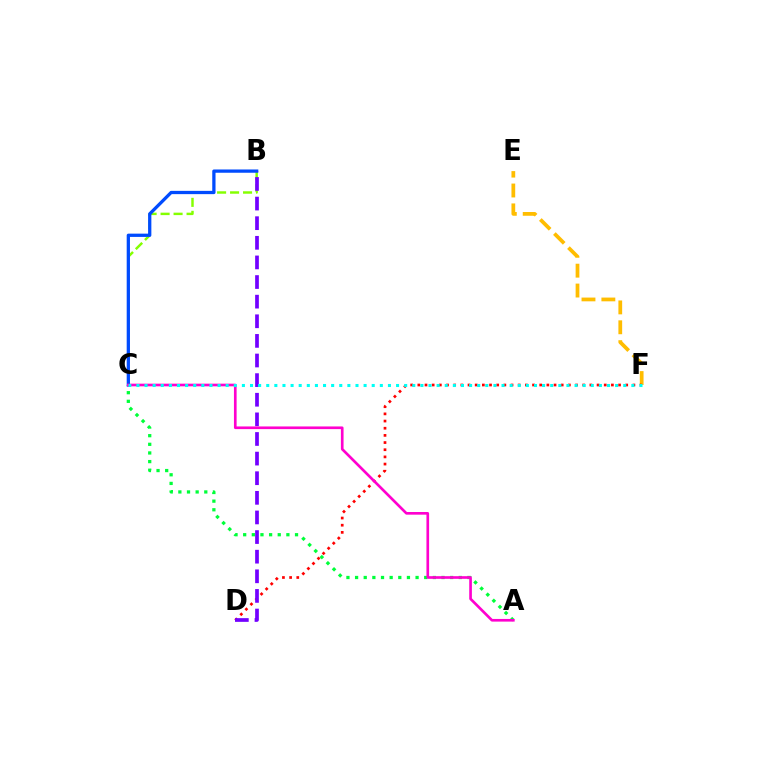{('A', 'C'): [{'color': '#00ff39', 'line_style': 'dotted', 'thickness': 2.35}, {'color': '#ff00cf', 'line_style': 'solid', 'thickness': 1.92}], ('E', 'F'): [{'color': '#ffbd00', 'line_style': 'dashed', 'thickness': 2.7}], ('D', 'F'): [{'color': '#ff0000', 'line_style': 'dotted', 'thickness': 1.95}], ('B', 'C'): [{'color': '#84ff00', 'line_style': 'dashed', 'thickness': 1.76}, {'color': '#004bff', 'line_style': 'solid', 'thickness': 2.36}], ('B', 'D'): [{'color': '#7200ff', 'line_style': 'dashed', 'thickness': 2.67}], ('C', 'F'): [{'color': '#00fff6', 'line_style': 'dotted', 'thickness': 2.2}]}